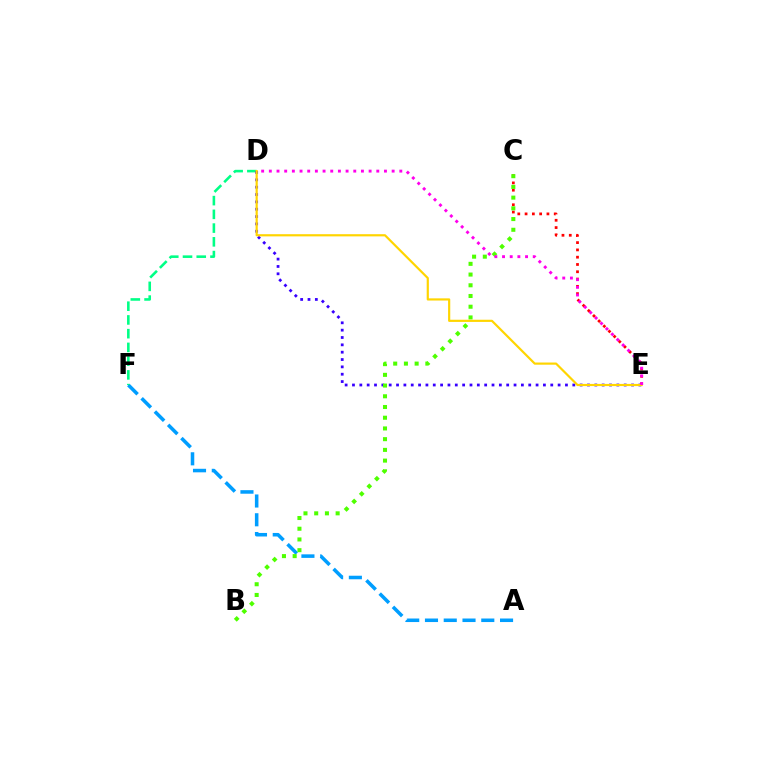{('A', 'F'): [{'color': '#009eff', 'line_style': 'dashed', 'thickness': 2.55}], ('D', 'F'): [{'color': '#00ff86', 'line_style': 'dashed', 'thickness': 1.87}], ('D', 'E'): [{'color': '#3700ff', 'line_style': 'dotted', 'thickness': 2.0}, {'color': '#ffd500', 'line_style': 'solid', 'thickness': 1.57}, {'color': '#ff00ed', 'line_style': 'dotted', 'thickness': 2.09}], ('C', 'E'): [{'color': '#ff0000', 'line_style': 'dotted', 'thickness': 1.98}], ('B', 'C'): [{'color': '#4fff00', 'line_style': 'dotted', 'thickness': 2.91}]}